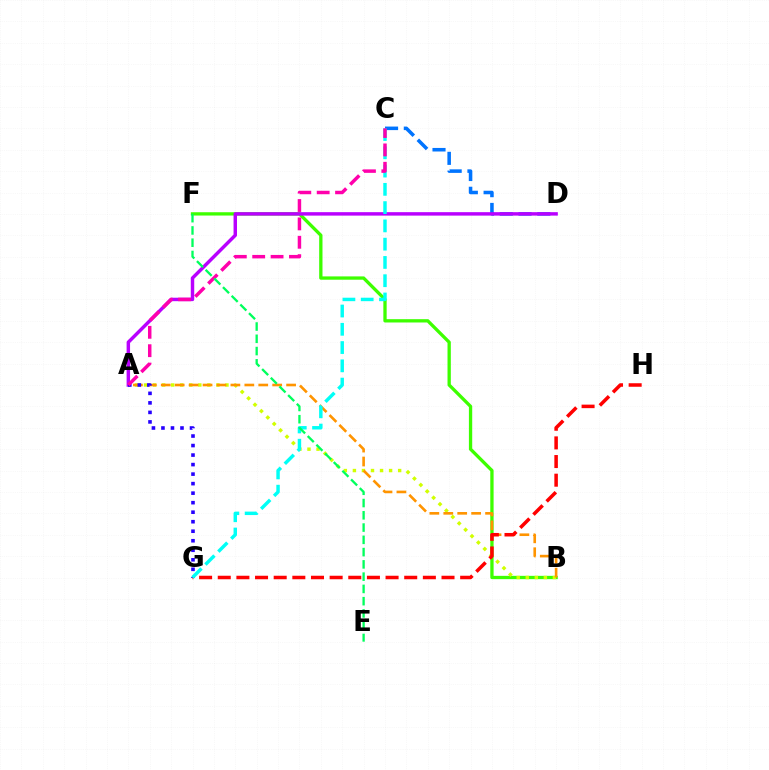{('B', 'F'): [{'color': '#3dff00', 'line_style': 'solid', 'thickness': 2.38}], ('A', 'B'): [{'color': '#d1ff00', 'line_style': 'dotted', 'thickness': 2.46}, {'color': '#ff9400', 'line_style': 'dashed', 'thickness': 1.89}], ('C', 'D'): [{'color': '#0074ff', 'line_style': 'dashed', 'thickness': 2.55}], ('A', 'D'): [{'color': '#b900ff', 'line_style': 'solid', 'thickness': 2.48}], ('A', 'G'): [{'color': '#2500ff', 'line_style': 'dotted', 'thickness': 2.59}], ('G', 'H'): [{'color': '#ff0000', 'line_style': 'dashed', 'thickness': 2.53}], ('C', 'G'): [{'color': '#00fff6', 'line_style': 'dashed', 'thickness': 2.48}], ('A', 'C'): [{'color': '#ff00ac', 'line_style': 'dashed', 'thickness': 2.5}], ('E', 'F'): [{'color': '#00ff5c', 'line_style': 'dashed', 'thickness': 1.67}]}